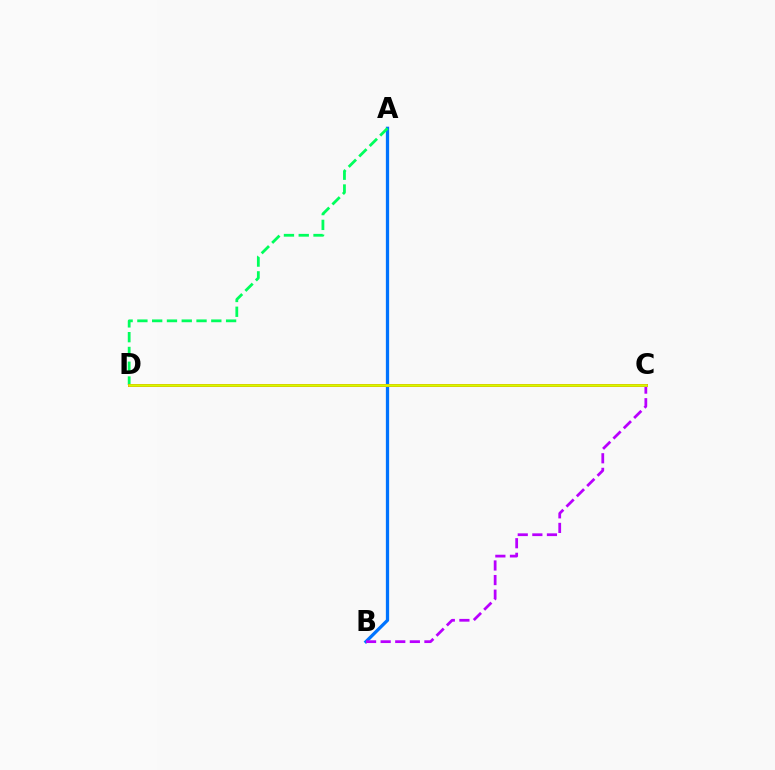{('A', 'B'): [{'color': '#0074ff', 'line_style': 'solid', 'thickness': 2.35}], ('A', 'D'): [{'color': '#00ff5c', 'line_style': 'dashed', 'thickness': 2.01}], ('C', 'D'): [{'color': '#ff0000', 'line_style': 'solid', 'thickness': 2.08}, {'color': '#d1ff00', 'line_style': 'solid', 'thickness': 1.9}], ('B', 'C'): [{'color': '#b900ff', 'line_style': 'dashed', 'thickness': 1.98}]}